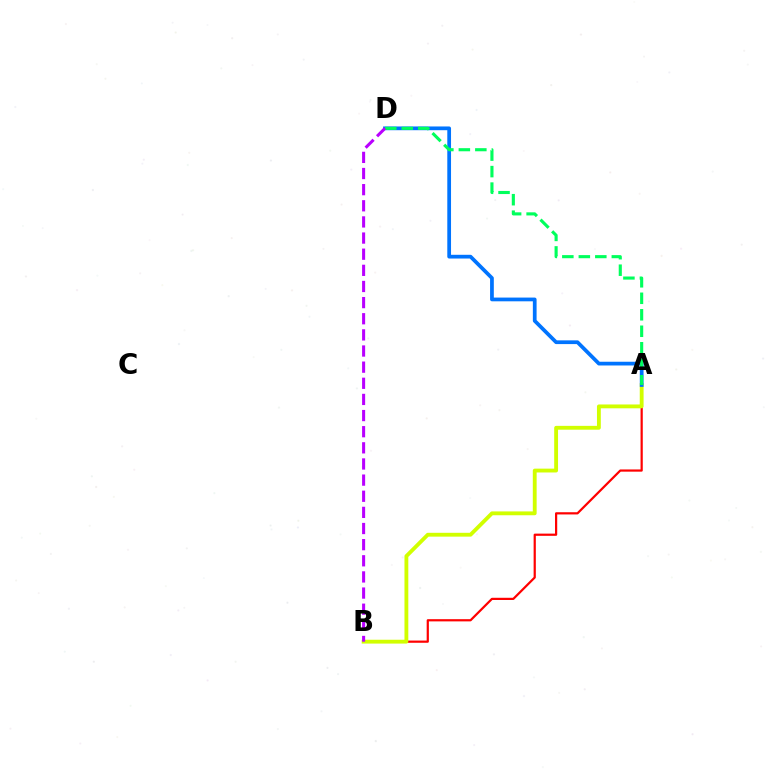{('A', 'B'): [{'color': '#ff0000', 'line_style': 'solid', 'thickness': 1.59}, {'color': '#d1ff00', 'line_style': 'solid', 'thickness': 2.76}], ('A', 'D'): [{'color': '#0074ff', 'line_style': 'solid', 'thickness': 2.69}, {'color': '#00ff5c', 'line_style': 'dashed', 'thickness': 2.24}], ('B', 'D'): [{'color': '#b900ff', 'line_style': 'dashed', 'thickness': 2.19}]}